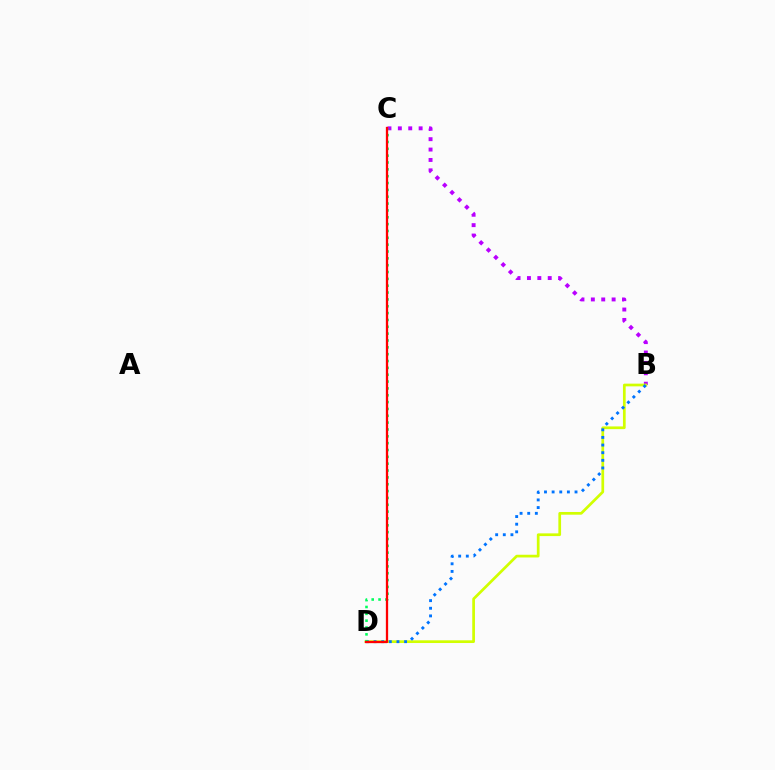{('B', 'C'): [{'color': '#b900ff', 'line_style': 'dotted', 'thickness': 2.82}], ('B', 'D'): [{'color': '#d1ff00', 'line_style': 'solid', 'thickness': 1.95}, {'color': '#0074ff', 'line_style': 'dotted', 'thickness': 2.07}], ('C', 'D'): [{'color': '#00ff5c', 'line_style': 'dotted', 'thickness': 1.86}, {'color': '#ff0000', 'line_style': 'solid', 'thickness': 1.64}]}